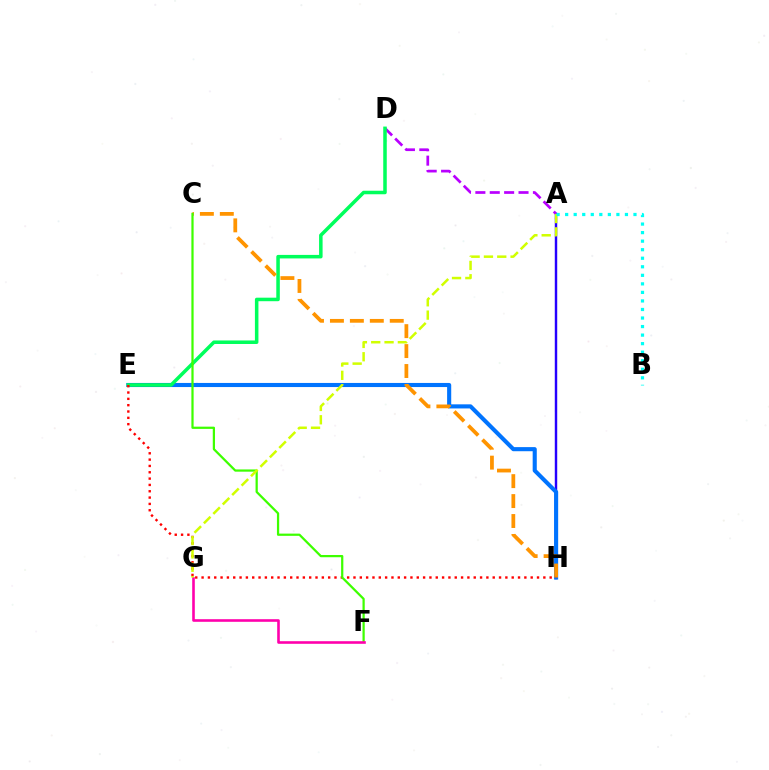{('A', 'H'): [{'color': '#2500ff', 'line_style': 'solid', 'thickness': 1.76}], ('E', 'H'): [{'color': '#0074ff', 'line_style': 'solid', 'thickness': 2.95}, {'color': '#ff0000', 'line_style': 'dotted', 'thickness': 1.72}], ('A', 'D'): [{'color': '#b900ff', 'line_style': 'dashed', 'thickness': 1.95}], ('D', 'E'): [{'color': '#00ff5c', 'line_style': 'solid', 'thickness': 2.54}], ('C', 'H'): [{'color': '#ff9400', 'line_style': 'dashed', 'thickness': 2.71}], ('C', 'F'): [{'color': '#3dff00', 'line_style': 'solid', 'thickness': 1.61}], ('F', 'G'): [{'color': '#ff00ac', 'line_style': 'solid', 'thickness': 1.88}], ('A', 'G'): [{'color': '#d1ff00', 'line_style': 'dashed', 'thickness': 1.81}], ('A', 'B'): [{'color': '#00fff6', 'line_style': 'dotted', 'thickness': 2.32}]}